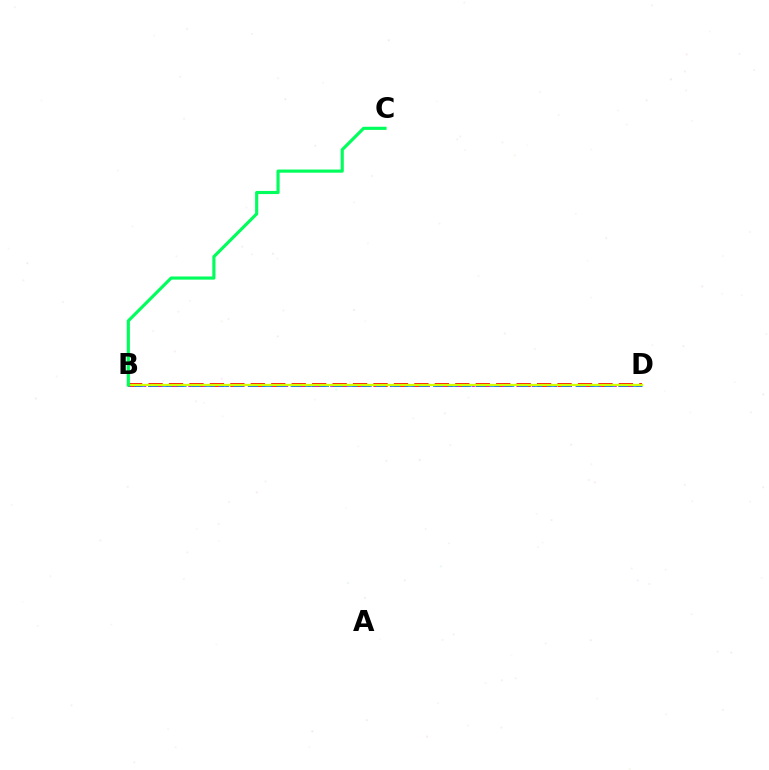{('B', 'D'): [{'color': '#ff0000', 'line_style': 'dashed', 'thickness': 2.78}, {'color': '#b900ff', 'line_style': 'dotted', 'thickness': 2.03}, {'color': '#0074ff', 'line_style': 'dashed', 'thickness': 1.94}, {'color': '#d1ff00', 'line_style': 'solid', 'thickness': 1.64}], ('B', 'C'): [{'color': '#00ff5c', 'line_style': 'solid', 'thickness': 2.26}]}